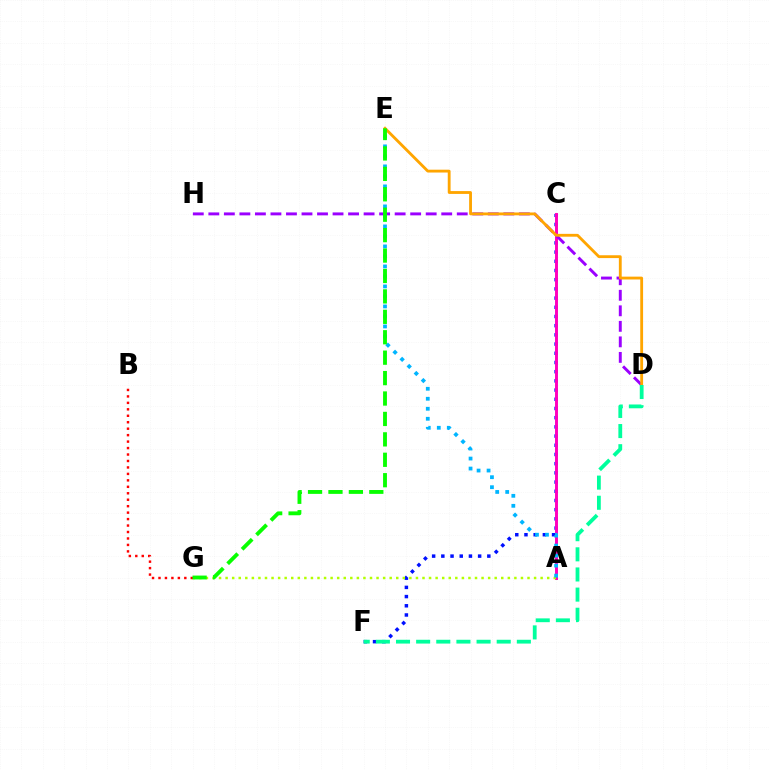{('C', 'F'): [{'color': '#0010ff', 'line_style': 'dotted', 'thickness': 2.5}], ('A', 'C'): [{'color': '#ff00bd', 'line_style': 'solid', 'thickness': 2.11}], ('B', 'G'): [{'color': '#ff0000', 'line_style': 'dotted', 'thickness': 1.75}], ('A', 'G'): [{'color': '#b3ff00', 'line_style': 'dotted', 'thickness': 1.78}], ('D', 'H'): [{'color': '#9b00ff', 'line_style': 'dashed', 'thickness': 2.11}], ('D', 'E'): [{'color': '#ffa500', 'line_style': 'solid', 'thickness': 2.04}], ('A', 'E'): [{'color': '#00b5ff', 'line_style': 'dotted', 'thickness': 2.72}], ('D', 'F'): [{'color': '#00ff9d', 'line_style': 'dashed', 'thickness': 2.74}], ('E', 'G'): [{'color': '#08ff00', 'line_style': 'dashed', 'thickness': 2.77}]}